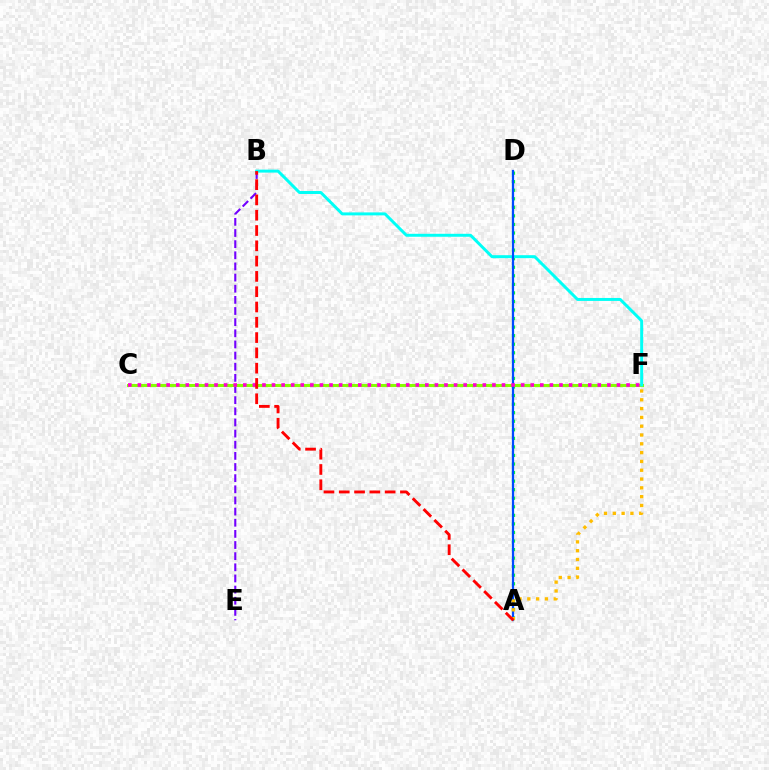{('A', 'D'): [{'color': '#00ff39', 'line_style': 'dotted', 'thickness': 2.32}, {'color': '#004bff', 'line_style': 'solid', 'thickness': 1.62}], ('B', 'E'): [{'color': '#7200ff', 'line_style': 'dashed', 'thickness': 1.51}], ('C', 'F'): [{'color': '#84ff00', 'line_style': 'solid', 'thickness': 2.2}, {'color': '#ff00cf', 'line_style': 'dotted', 'thickness': 2.6}], ('B', 'F'): [{'color': '#00fff6', 'line_style': 'solid', 'thickness': 2.13}], ('A', 'F'): [{'color': '#ffbd00', 'line_style': 'dotted', 'thickness': 2.39}], ('A', 'B'): [{'color': '#ff0000', 'line_style': 'dashed', 'thickness': 2.08}]}